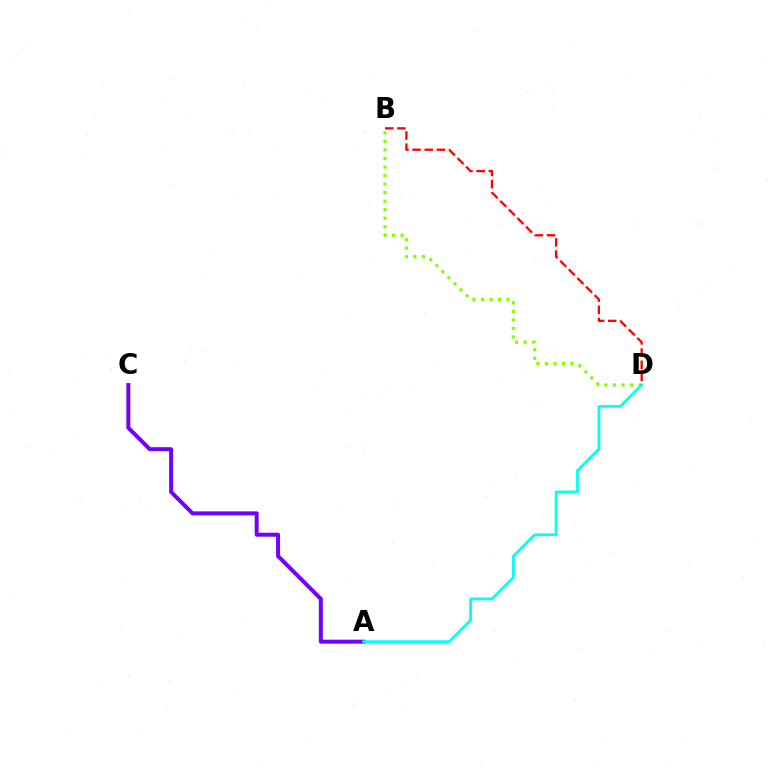{('A', 'C'): [{'color': '#7200ff', 'line_style': 'solid', 'thickness': 2.86}], ('B', 'D'): [{'color': '#84ff00', 'line_style': 'dotted', 'thickness': 2.32}, {'color': '#ff0000', 'line_style': 'dashed', 'thickness': 1.65}], ('A', 'D'): [{'color': '#00fff6', 'line_style': 'solid', 'thickness': 2.0}]}